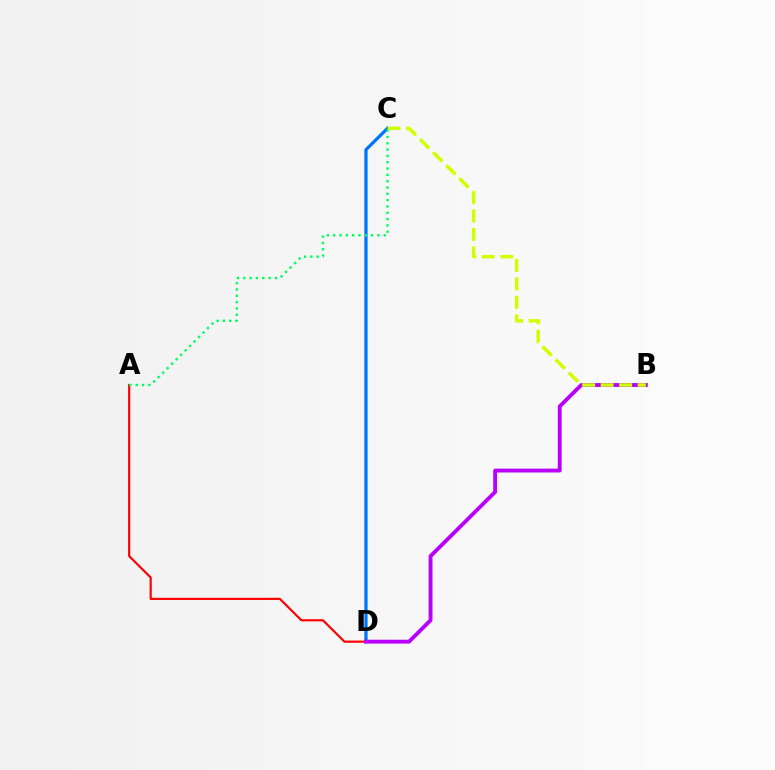{('C', 'D'): [{'color': '#0074ff', 'line_style': 'solid', 'thickness': 2.33}], ('A', 'D'): [{'color': '#ff0000', 'line_style': 'solid', 'thickness': 1.56}], ('B', 'D'): [{'color': '#b900ff', 'line_style': 'solid', 'thickness': 2.78}], ('B', 'C'): [{'color': '#d1ff00', 'line_style': 'dashed', 'thickness': 2.51}], ('A', 'C'): [{'color': '#00ff5c', 'line_style': 'dotted', 'thickness': 1.72}]}